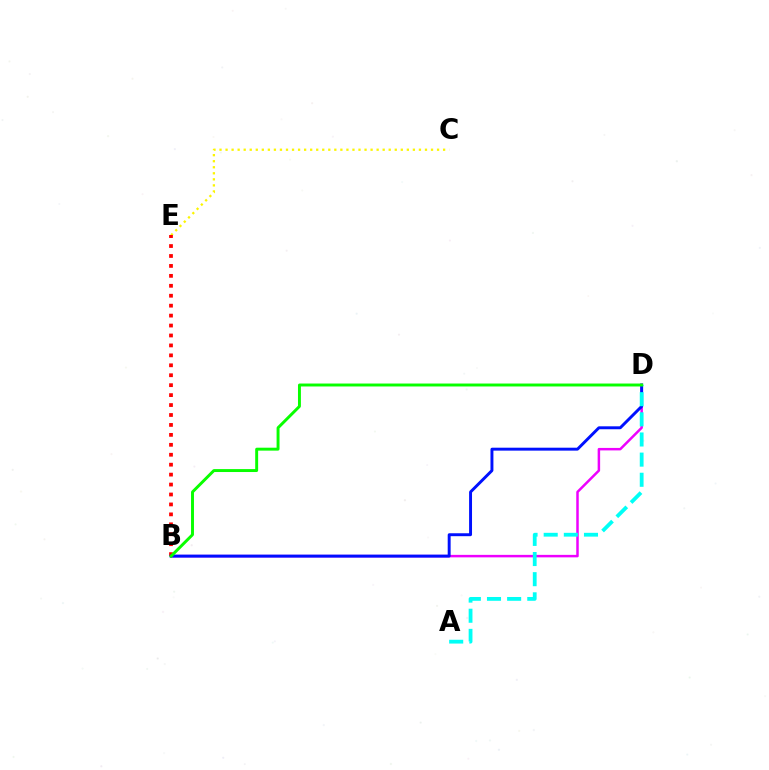{('B', 'D'): [{'color': '#ee00ff', 'line_style': 'solid', 'thickness': 1.79}, {'color': '#0010ff', 'line_style': 'solid', 'thickness': 2.11}, {'color': '#08ff00', 'line_style': 'solid', 'thickness': 2.11}], ('C', 'E'): [{'color': '#fcf500', 'line_style': 'dotted', 'thickness': 1.64}], ('B', 'E'): [{'color': '#ff0000', 'line_style': 'dotted', 'thickness': 2.7}], ('A', 'D'): [{'color': '#00fff6', 'line_style': 'dashed', 'thickness': 2.74}]}